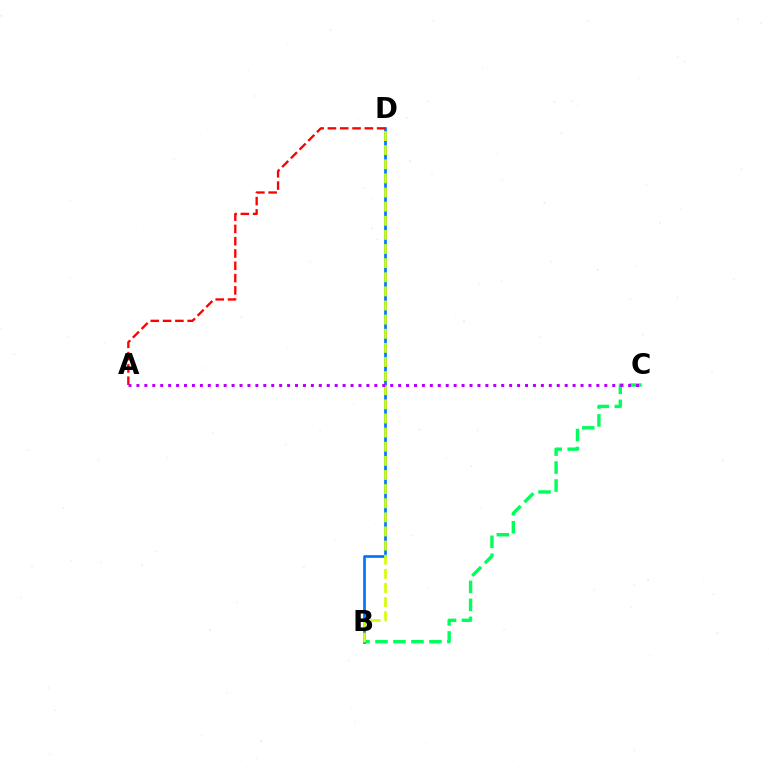{('B', 'C'): [{'color': '#00ff5c', 'line_style': 'dashed', 'thickness': 2.44}], ('B', 'D'): [{'color': '#0074ff', 'line_style': 'solid', 'thickness': 1.93}, {'color': '#d1ff00', 'line_style': 'dashed', 'thickness': 1.92}], ('A', 'D'): [{'color': '#ff0000', 'line_style': 'dashed', 'thickness': 1.67}], ('A', 'C'): [{'color': '#b900ff', 'line_style': 'dotted', 'thickness': 2.15}]}